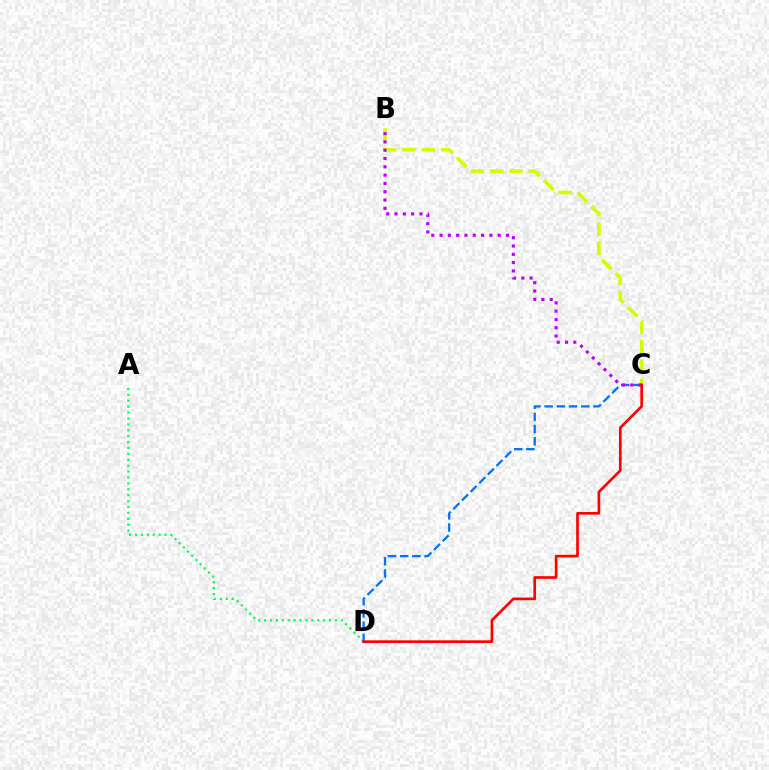{('A', 'D'): [{'color': '#00ff5c', 'line_style': 'dotted', 'thickness': 1.6}], ('C', 'D'): [{'color': '#0074ff', 'line_style': 'dashed', 'thickness': 1.66}, {'color': '#ff0000', 'line_style': 'solid', 'thickness': 1.92}], ('B', 'C'): [{'color': '#d1ff00', 'line_style': 'dashed', 'thickness': 2.62}, {'color': '#b900ff', 'line_style': 'dotted', 'thickness': 2.26}]}